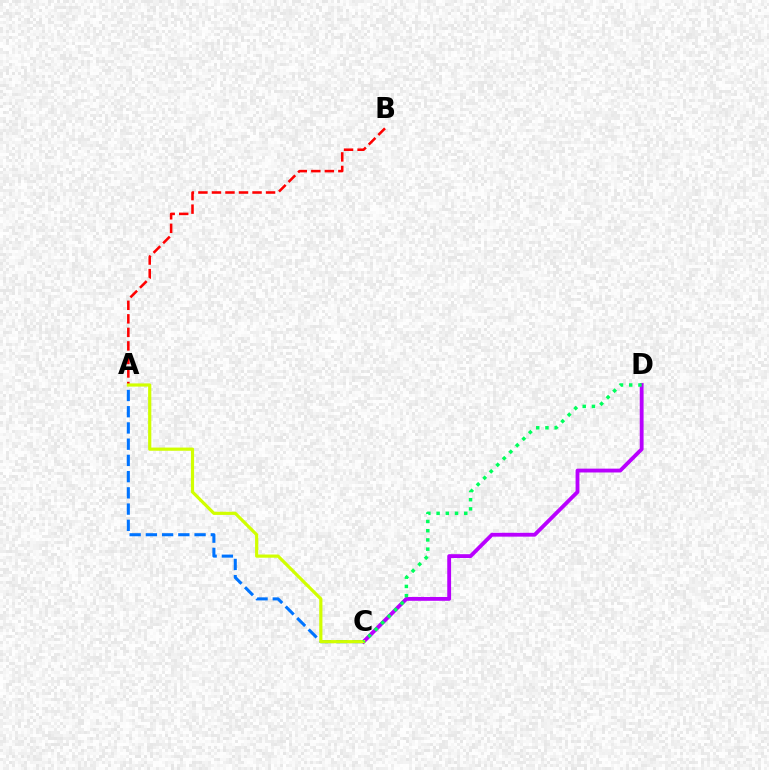{('C', 'D'): [{'color': '#b900ff', 'line_style': 'solid', 'thickness': 2.76}, {'color': '#00ff5c', 'line_style': 'dotted', 'thickness': 2.51}], ('A', 'B'): [{'color': '#ff0000', 'line_style': 'dashed', 'thickness': 1.84}], ('A', 'C'): [{'color': '#0074ff', 'line_style': 'dashed', 'thickness': 2.2}, {'color': '#d1ff00', 'line_style': 'solid', 'thickness': 2.29}]}